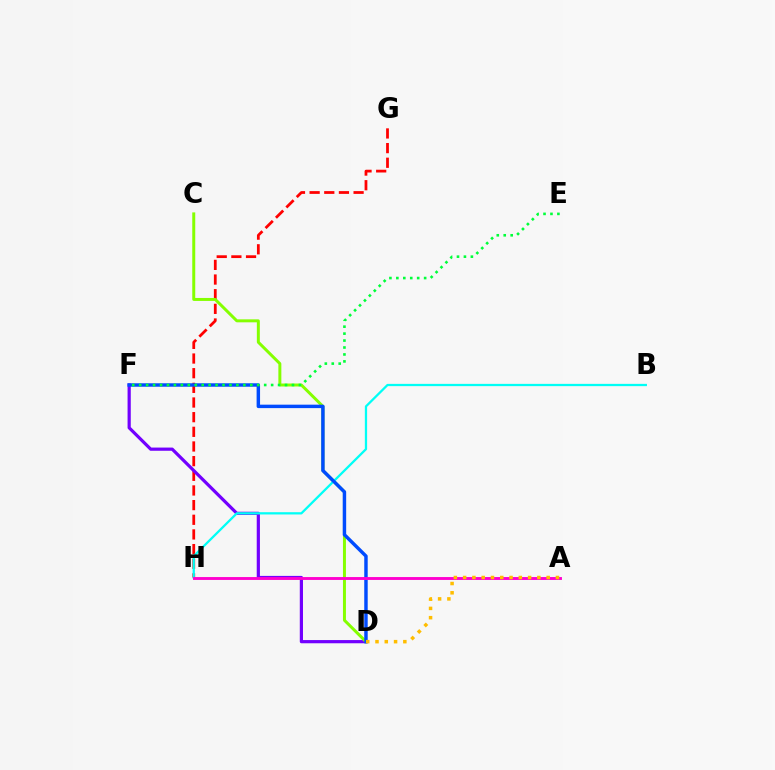{('G', 'H'): [{'color': '#ff0000', 'line_style': 'dashed', 'thickness': 1.99}], ('D', 'F'): [{'color': '#7200ff', 'line_style': 'solid', 'thickness': 2.3}, {'color': '#004bff', 'line_style': 'solid', 'thickness': 2.48}], ('C', 'D'): [{'color': '#84ff00', 'line_style': 'solid', 'thickness': 2.14}], ('B', 'H'): [{'color': '#00fff6', 'line_style': 'solid', 'thickness': 1.63}], ('A', 'H'): [{'color': '#ff00cf', 'line_style': 'solid', 'thickness': 2.08}], ('E', 'F'): [{'color': '#00ff39', 'line_style': 'dotted', 'thickness': 1.89}], ('A', 'D'): [{'color': '#ffbd00', 'line_style': 'dotted', 'thickness': 2.52}]}